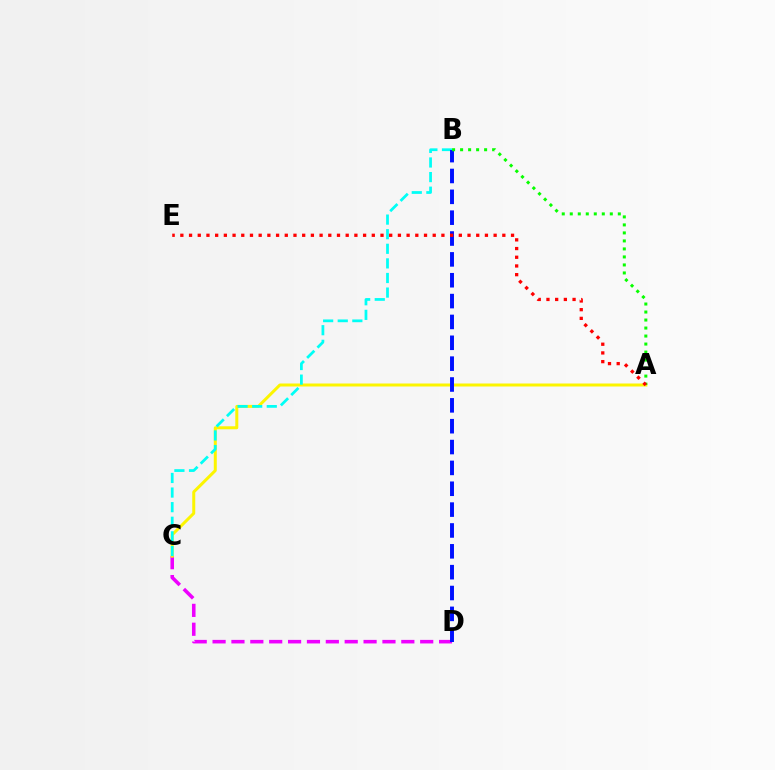{('C', 'D'): [{'color': '#ee00ff', 'line_style': 'dashed', 'thickness': 2.56}], ('A', 'C'): [{'color': '#fcf500', 'line_style': 'solid', 'thickness': 2.16}], ('B', 'C'): [{'color': '#00fff6', 'line_style': 'dashed', 'thickness': 1.98}], ('B', 'D'): [{'color': '#0010ff', 'line_style': 'dashed', 'thickness': 2.83}], ('A', 'B'): [{'color': '#08ff00', 'line_style': 'dotted', 'thickness': 2.18}], ('A', 'E'): [{'color': '#ff0000', 'line_style': 'dotted', 'thickness': 2.36}]}